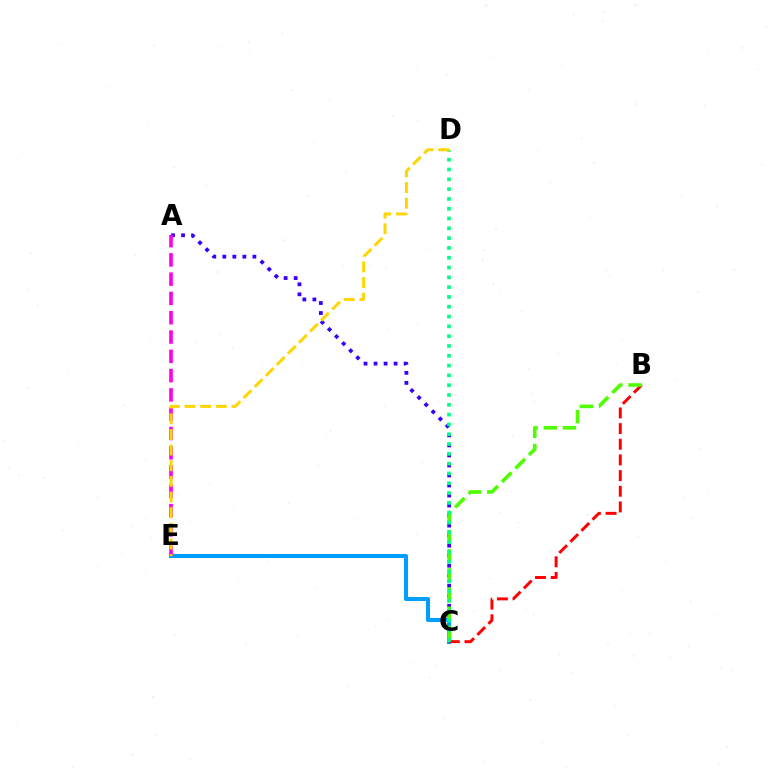{('A', 'C'): [{'color': '#3700ff', 'line_style': 'dotted', 'thickness': 2.72}], ('C', 'E'): [{'color': '#009eff', 'line_style': 'solid', 'thickness': 2.91}], ('B', 'C'): [{'color': '#ff0000', 'line_style': 'dashed', 'thickness': 2.13}, {'color': '#4fff00', 'line_style': 'dashed', 'thickness': 2.6}], ('C', 'D'): [{'color': '#00ff86', 'line_style': 'dotted', 'thickness': 2.66}], ('A', 'E'): [{'color': '#ff00ed', 'line_style': 'dashed', 'thickness': 2.62}], ('D', 'E'): [{'color': '#ffd500', 'line_style': 'dashed', 'thickness': 2.13}]}